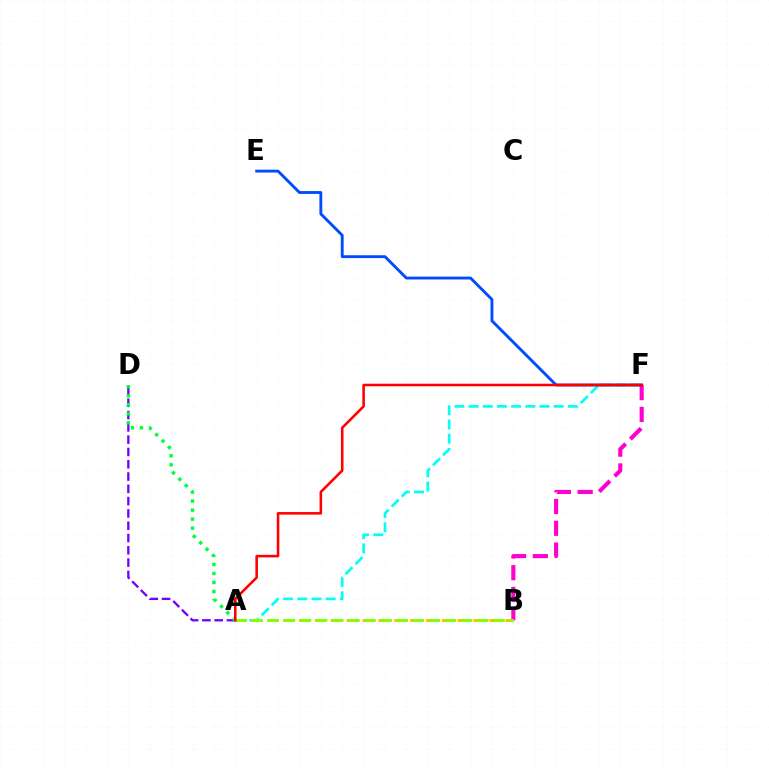{('B', 'F'): [{'color': '#ff00cf', 'line_style': 'dashed', 'thickness': 2.96}], ('A', 'D'): [{'color': '#7200ff', 'line_style': 'dashed', 'thickness': 1.67}, {'color': '#00ff39', 'line_style': 'dotted', 'thickness': 2.45}], ('A', 'F'): [{'color': '#00fff6', 'line_style': 'dashed', 'thickness': 1.93}, {'color': '#ff0000', 'line_style': 'solid', 'thickness': 1.85}], ('E', 'F'): [{'color': '#004bff', 'line_style': 'solid', 'thickness': 2.06}], ('A', 'B'): [{'color': '#ffbd00', 'line_style': 'dashed', 'thickness': 2.16}, {'color': '#84ff00', 'line_style': 'dashed', 'thickness': 2.19}]}